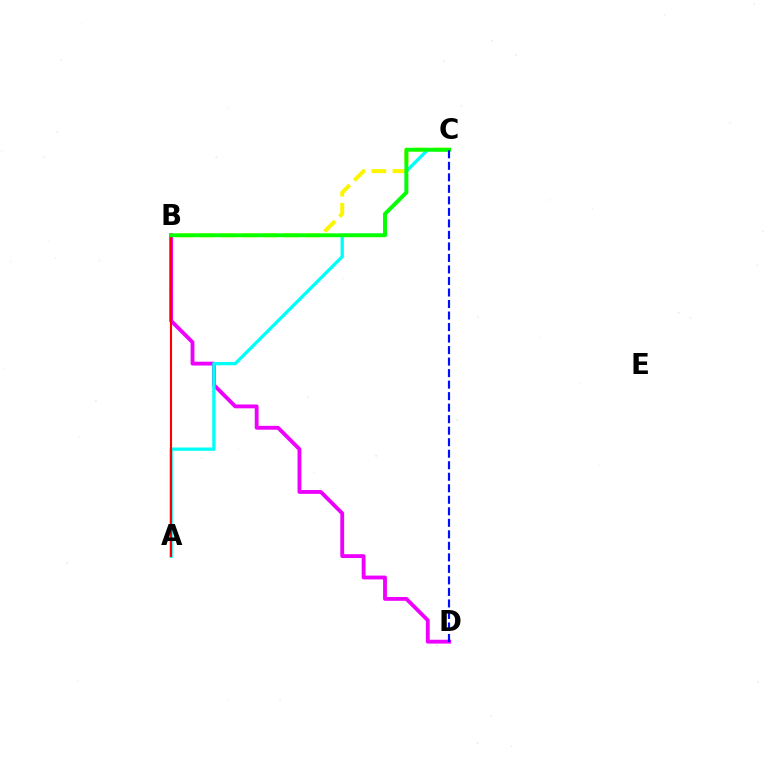{('B', 'C'): [{'color': '#fcf500', 'line_style': 'dashed', 'thickness': 2.87}, {'color': '#08ff00', 'line_style': 'solid', 'thickness': 2.79}], ('B', 'D'): [{'color': '#ee00ff', 'line_style': 'solid', 'thickness': 2.77}], ('A', 'C'): [{'color': '#00fff6', 'line_style': 'solid', 'thickness': 2.38}], ('A', 'B'): [{'color': '#ff0000', 'line_style': 'solid', 'thickness': 1.52}], ('C', 'D'): [{'color': '#0010ff', 'line_style': 'dashed', 'thickness': 1.56}]}